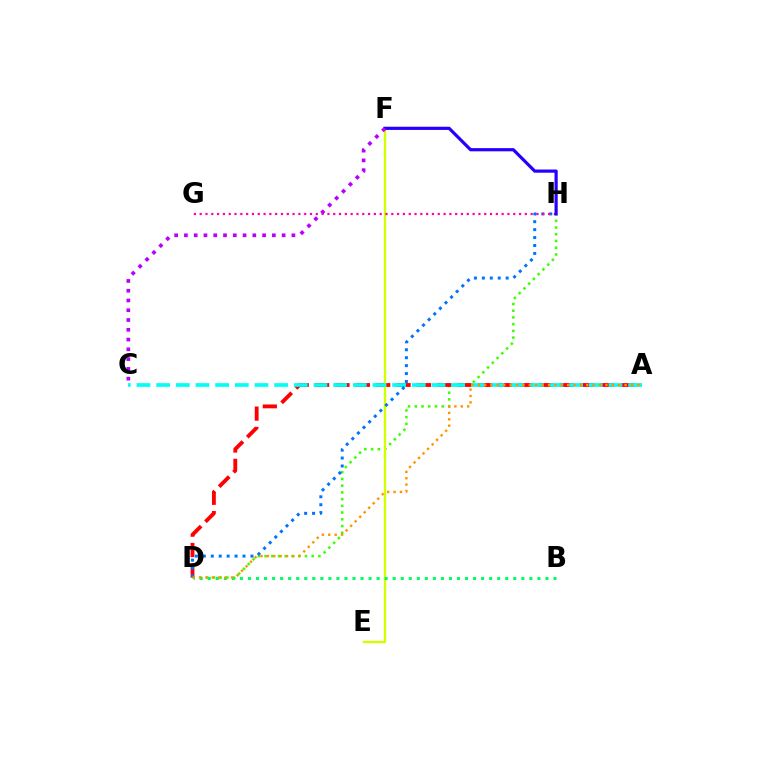{('D', 'H'): [{'color': '#3dff00', 'line_style': 'dotted', 'thickness': 1.83}, {'color': '#0074ff', 'line_style': 'dotted', 'thickness': 2.16}], ('A', 'D'): [{'color': '#ff0000', 'line_style': 'dashed', 'thickness': 2.77}, {'color': '#ff9400', 'line_style': 'dotted', 'thickness': 1.74}], ('E', 'F'): [{'color': '#d1ff00', 'line_style': 'solid', 'thickness': 1.7}], ('A', 'C'): [{'color': '#00fff6', 'line_style': 'dashed', 'thickness': 2.67}], ('B', 'D'): [{'color': '#00ff5c', 'line_style': 'dotted', 'thickness': 2.18}], ('G', 'H'): [{'color': '#ff00ac', 'line_style': 'dotted', 'thickness': 1.58}], ('F', 'H'): [{'color': '#2500ff', 'line_style': 'solid', 'thickness': 2.3}], ('C', 'F'): [{'color': '#b900ff', 'line_style': 'dotted', 'thickness': 2.65}]}